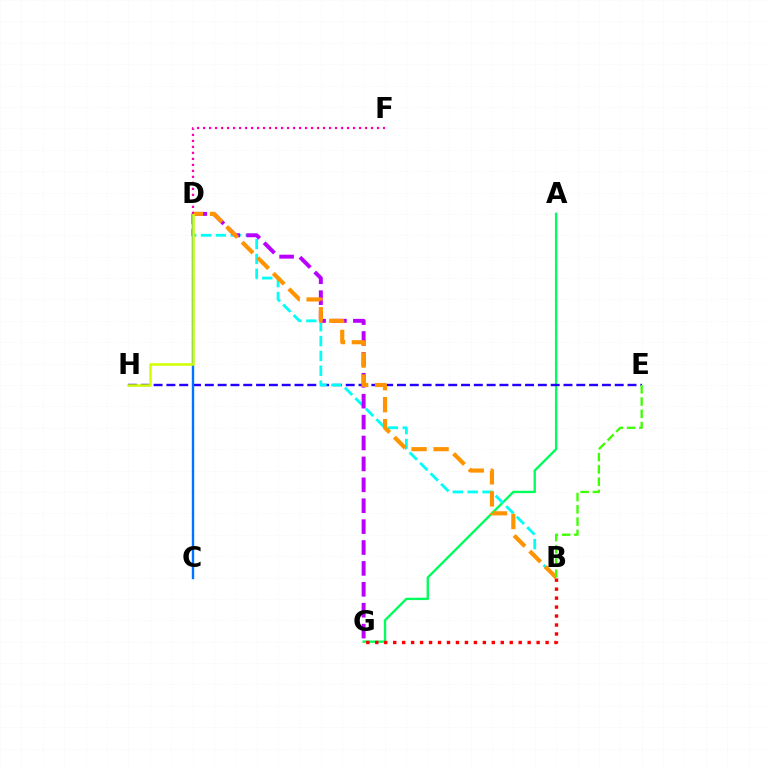{('A', 'G'): [{'color': '#00ff5c', 'line_style': 'solid', 'thickness': 1.71}], ('E', 'H'): [{'color': '#2500ff', 'line_style': 'dashed', 'thickness': 1.74}], ('B', 'D'): [{'color': '#00fff6', 'line_style': 'dashed', 'thickness': 2.02}, {'color': '#ff9400', 'line_style': 'dashed', 'thickness': 2.99}], ('D', 'G'): [{'color': '#b900ff', 'line_style': 'dashed', 'thickness': 2.84}], ('C', 'D'): [{'color': '#0074ff', 'line_style': 'solid', 'thickness': 1.71}], ('B', 'G'): [{'color': '#ff0000', 'line_style': 'dotted', 'thickness': 2.44}], ('D', 'H'): [{'color': '#d1ff00', 'line_style': 'solid', 'thickness': 1.8}], ('D', 'F'): [{'color': '#ff00ac', 'line_style': 'dotted', 'thickness': 1.63}], ('B', 'E'): [{'color': '#3dff00', 'line_style': 'dashed', 'thickness': 1.67}]}